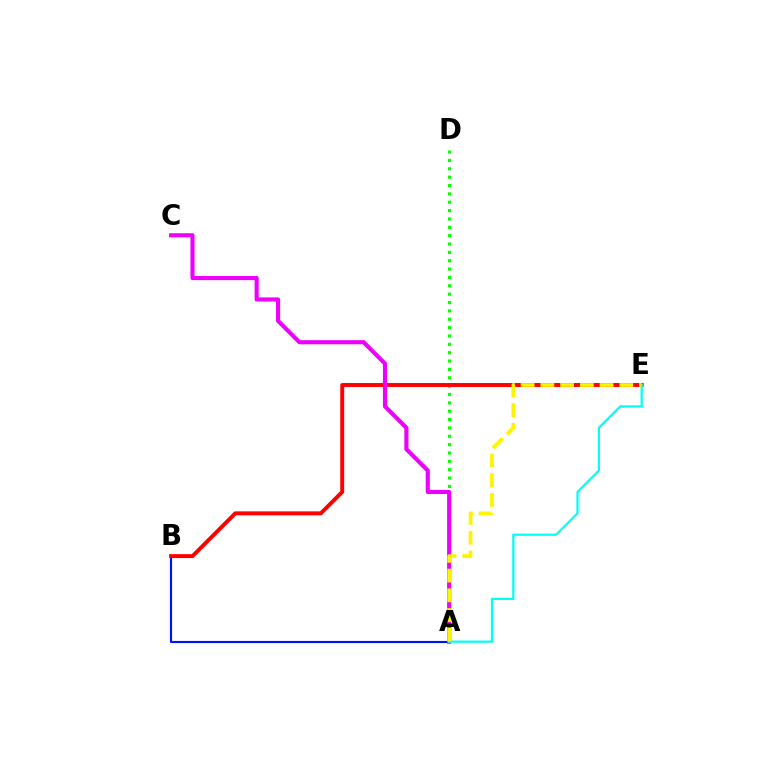{('A', 'B'): [{'color': '#0010ff', 'line_style': 'solid', 'thickness': 1.53}], ('A', 'D'): [{'color': '#08ff00', 'line_style': 'dotted', 'thickness': 2.27}], ('B', 'E'): [{'color': '#ff0000', 'line_style': 'solid', 'thickness': 2.83}], ('A', 'C'): [{'color': '#ee00ff', 'line_style': 'solid', 'thickness': 2.97}], ('A', 'E'): [{'color': '#00fff6', 'line_style': 'solid', 'thickness': 1.6}, {'color': '#fcf500', 'line_style': 'dashed', 'thickness': 2.68}]}